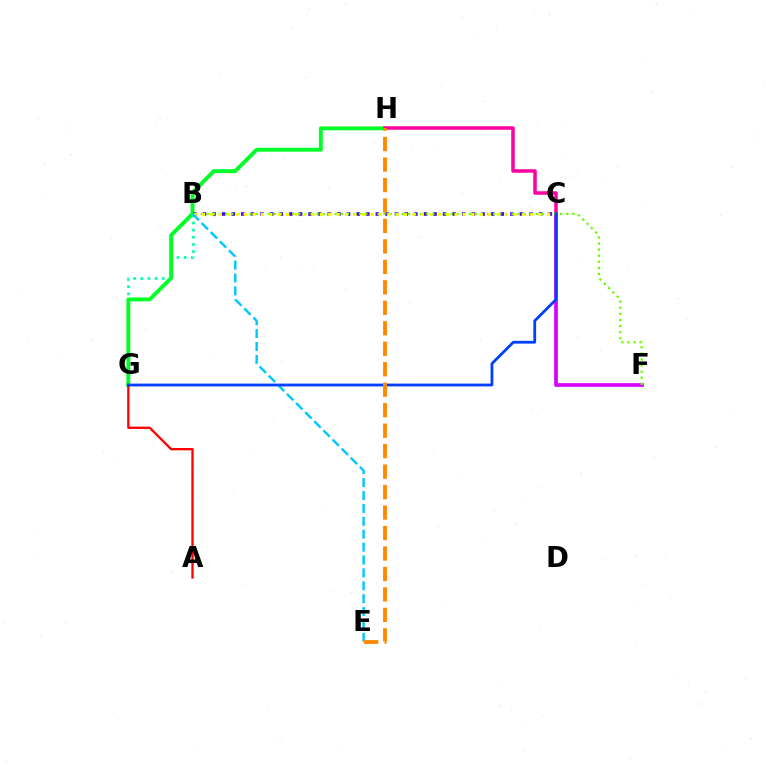{('B', 'G'): [{'color': '#00ffaf', 'line_style': 'dotted', 'thickness': 1.94}], ('G', 'H'): [{'color': '#00ff27', 'line_style': 'solid', 'thickness': 2.8}], ('C', 'F'): [{'color': '#d600ff', 'line_style': 'solid', 'thickness': 2.66}], ('B', 'C'): [{'color': '#4f00ff', 'line_style': 'dotted', 'thickness': 2.61}, {'color': '#eeff00', 'line_style': 'dotted', 'thickness': 2.29}], ('A', 'G'): [{'color': '#ff0000', 'line_style': 'solid', 'thickness': 1.66}], ('C', 'H'): [{'color': '#ff00a0', 'line_style': 'solid', 'thickness': 2.52}], ('B', 'F'): [{'color': '#66ff00', 'line_style': 'dotted', 'thickness': 1.66}], ('B', 'E'): [{'color': '#00c7ff', 'line_style': 'dashed', 'thickness': 1.75}], ('C', 'G'): [{'color': '#003fff', 'line_style': 'solid', 'thickness': 2.01}], ('E', 'H'): [{'color': '#ff8800', 'line_style': 'dashed', 'thickness': 2.78}]}